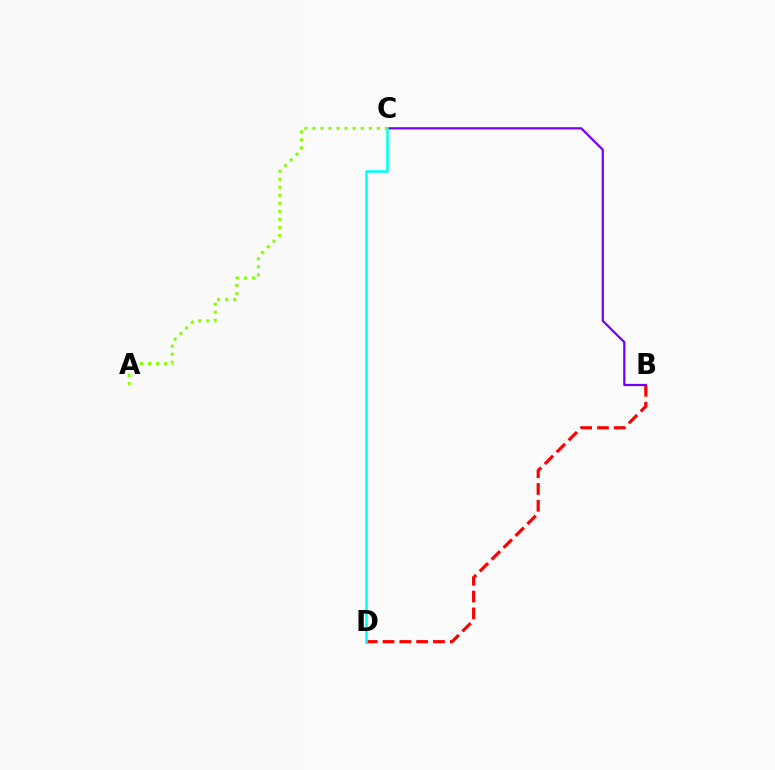{('B', 'D'): [{'color': '#ff0000', 'line_style': 'dashed', 'thickness': 2.28}], ('B', 'C'): [{'color': '#7200ff', 'line_style': 'solid', 'thickness': 1.61}], ('C', 'D'): [{'color': '#00fff6', 'line_style': 'solid', 'thickness': 1.83}], ('A', 'C'): [{'color': '#84ff00', 'line_style': 'dotted', 'thickness': 2.19}]}